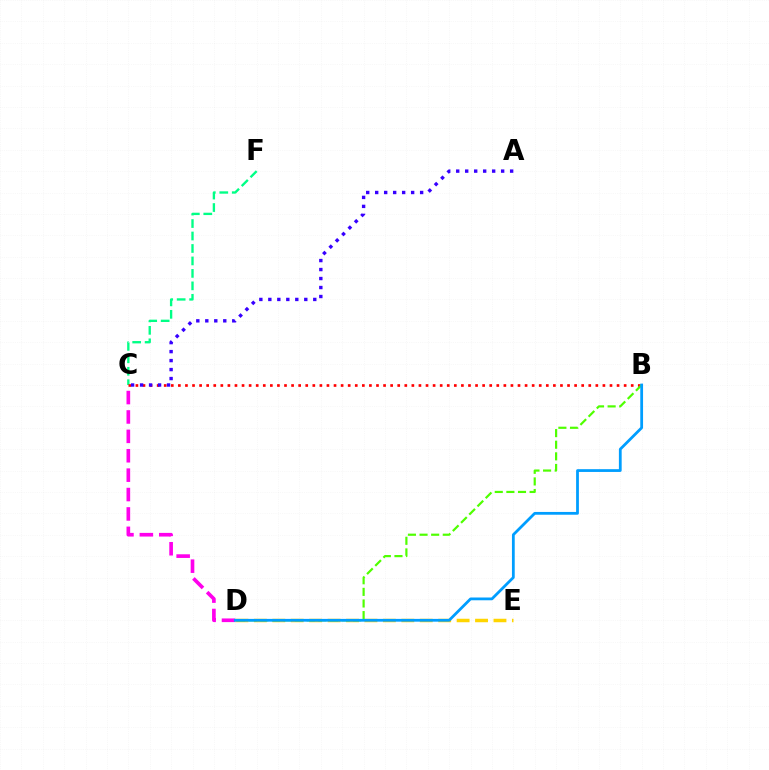{('D', 'E'): [{'color': '#ffd500', 'line_style': 'dashed', 'thickness': 2.5}], ('C', 'F'): [{'color': '#00ff86', 'line_style': 'dashed', 'thickness': 1.69}], ('B', 'C'): [{'color': '#ff0000', 'line_style': 'dotted', 'thickness': 1.92}], ('A', 'C'): [{'color': '#3700ff', 'line_style': 'dotted', 'thickness': 2.44}], ('B', 'D'): [{'color': '#4fff00', 'line_style': 'dashed', 'thickness': 1.58}, {'color': '#009eff', 'line_style': 'solid', 'thickness': 2.0}], ('C', 'D'): [{'color': '#ff00ed', 'line_style': 'dashed', 'thickness': 2.64}]}